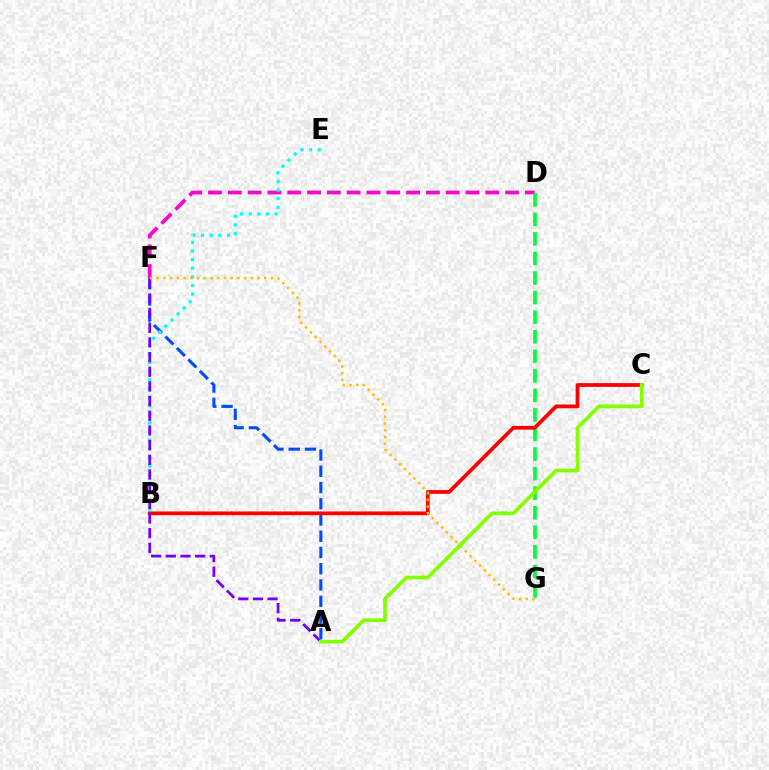{('D', 'F'): [{'color': '#ff00cf', 'line_style': 'dashed', 'thickness': 2.69}], ('D', 'G'): [{'color': '#00ff39', 'line_style': 'dashed', 'thickness': 2.66}], ('A', 'F'): [{'color': '#004bff', 'line_style': 'dashed', 'thickness': 2.21}, {'color': '#7200ff', 'line_style': 'dashed', 'thickness': 1.99}], ('B', 'E'): [{'color': '#00fff6', 'line_style': 'dotted', 'thickness': 2.34}], ('B', 'C'): [{'color': '#ff0000', 'line_style': 'solid', 'thickness': 2.71}], ('F', 'G'): [{'color': '#ffbd00', 'line_style': 'dotted', 'thickness': 1.83}], ('A', 'C'): [{'color': '#84ff00', 'line_style': 'solid', 'thickness': 2.68}]}